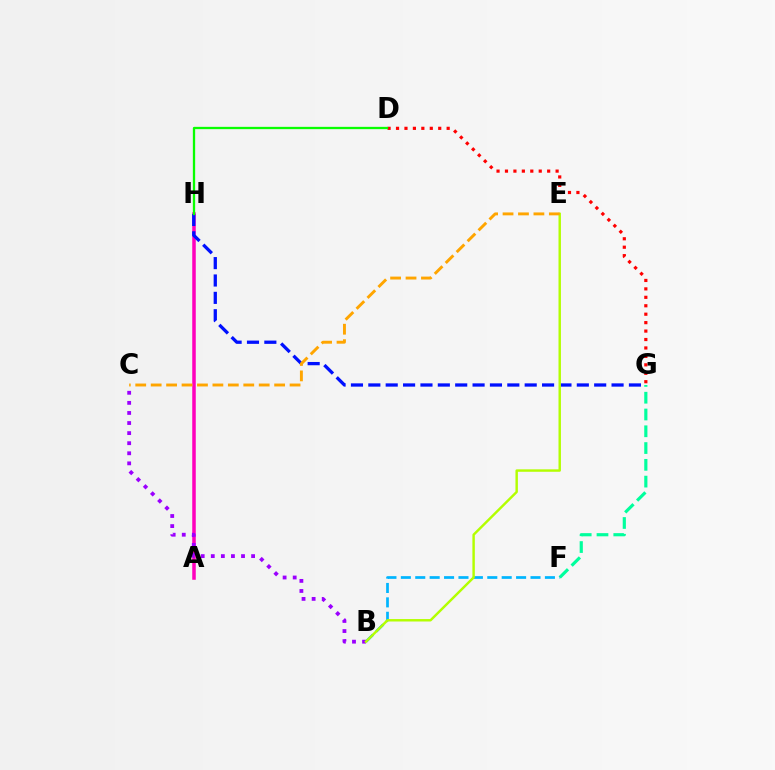{('F', 'G'): [{'color': '#00ff9d', 'line_style': 'dashed', 'thickness': 2.28}], ('A', 'H'): [{'color': '#ff00bd', 'line_style': 'solid', 'thickness': 2.53}], ('D', 'G'): [{'color': '#ff0000', 'line_style': 'dotted', 'thickness': 2.29}], ('B', 'F'): [{'color': '#00b5ff', 'line_style': 'dashed', 'thickness': 1.96}], ('G', 'H'): [{'color': '#0010ff', 'line_style': 'dashed', 'thickness': 2.36}], ('D', 'H'): [{'color': '#08ff00', 'line_style': 'solid', 'thickness': 1.65}], ('B', 'C'): [{'color': '#9b00ff', 'line_style': 'dotted', 'thickness': 2.74}], ('B', 'E'): [{'color': '#b3ff00', 'line_style': 'solid', 'thickness': 1.75}], ('C', 'E'): [{'color': '#ffa500', 'line_style': 'dashed', 'thickness': 2.1}]}